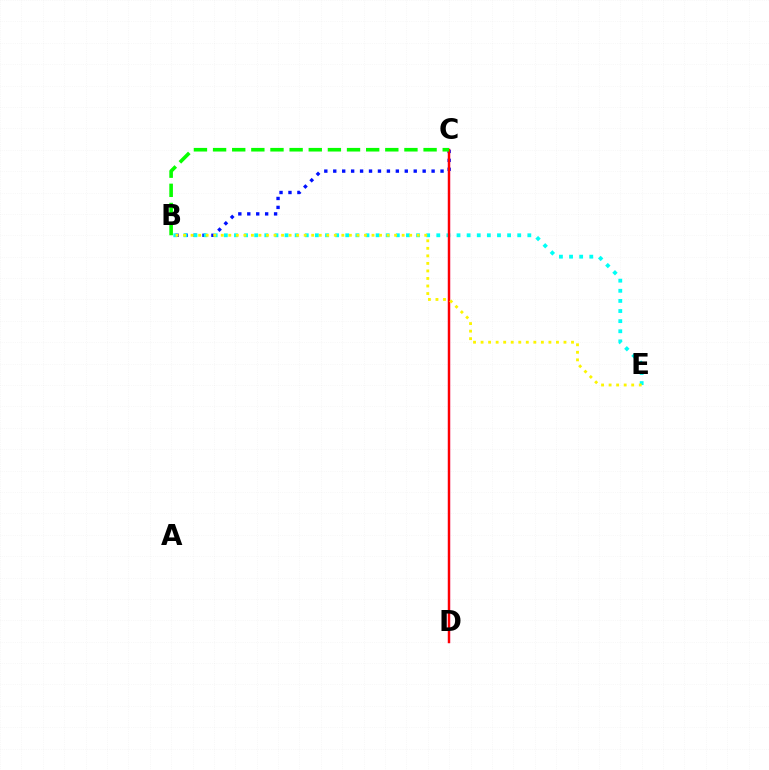{('C', 'D'): [{'color': '#ee00ff', 'line_style': 'solid', 'thickness': 1.55}, {'color': '#ff0000', 'line_style': 'solid', 'thickness': 1.71}], ('B', 'C'): [{'color': '#0010ff', 'line_style': 'dotted', 'thickness': 2.43}, {'color': '#08ff00', 'line_style': 'dashed', 'thickness': 2.6}], ('B', 'E'): [{'color': '#00fff6', 'line_style': 'dotted', 'thickness': 2.75}, {'color': '#fcf500', 'line_style': 'dotted', 'thickness': 2.05}]}